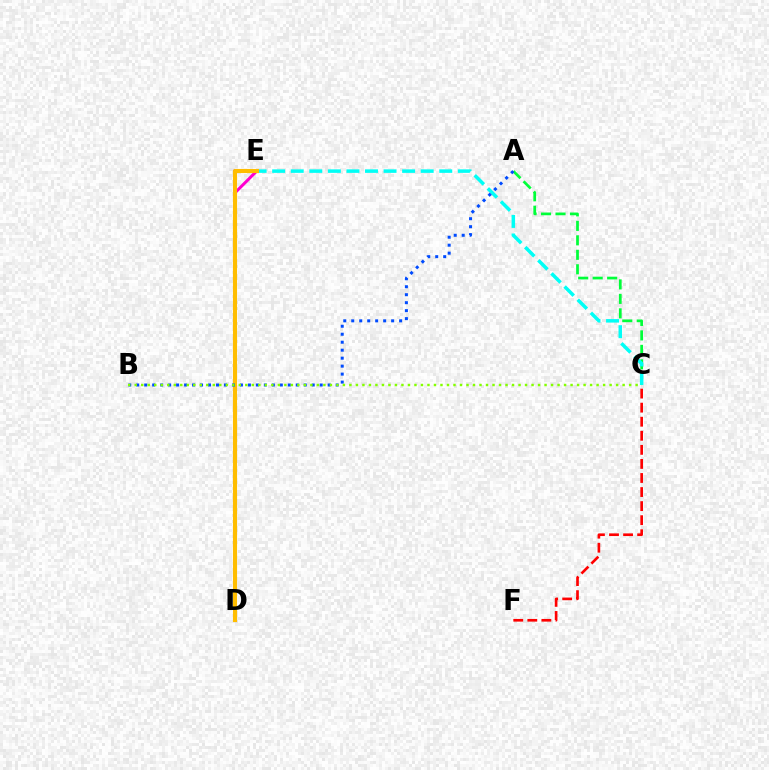{('D', 'E'): [{'color': '#ff00cf', 'line_style': 'solid', 'thickness': 2.16}, {'color': '#7200ff', 'line_style': 'dashed', 'thickness': 2.57}, {'color': '#ffbd00', 'line_style': 'solid', 'thickness': 2.96}], ('A', 'C'): [{'color': '#00ff39', 'line_style': 'dashed', 'thickness': 1.97}], ('C', 'E'): [{'color': '#00fff6', 'line_style': 'dashed', 'thickness': 2.52}], ('A', 'B'): [{'color': '#004bff', 'line_style': 'dotted', 'thickness': 2.17}], ('C', 'F'): [{'color': '#ff0000', 'line_style': 'dashed', 'thickness': 1.91}], ('B', 'C'): [{'color': '#84ff00', 'line_style': 'dotted', 'thickness': 1.77}]}